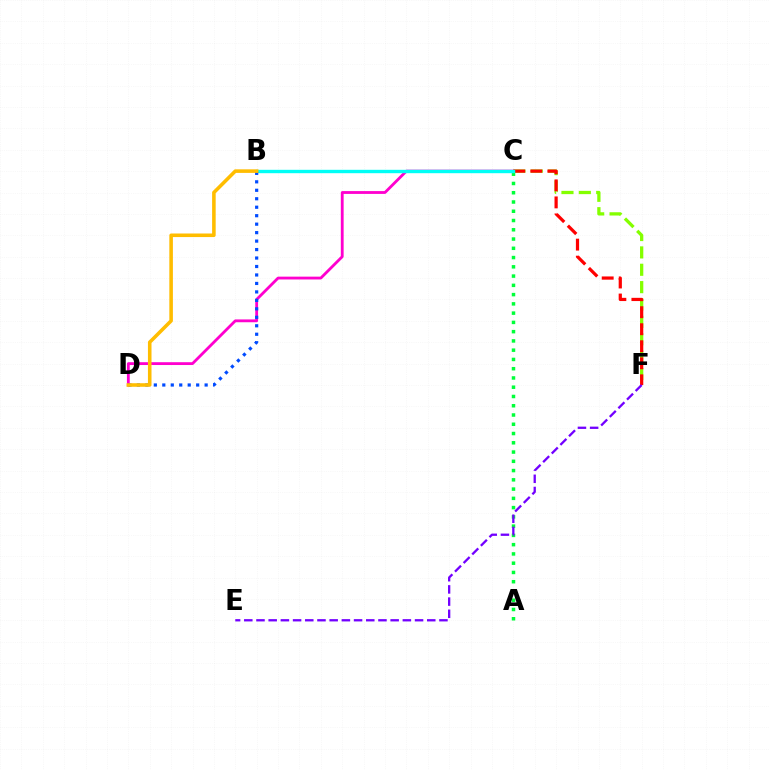{('A', 'C'): [{'color': '#00ff39', 'line_style': 'dotted', 'thickness': 2.52}], ('C', 'F'): [{'color': '#84ff00', 'line_style': 'dashed', 'thickness': 2.36}, {'color': '#ff0000', 'line_style': 'dashed', 'thickness': 2.31}], ('C', 'D'): [{'color': '#ff00cf', 'line_style': 'solid', 'thickness': 2.03}], ('E', 'F'): [{'color': '#7200ff', 'line_style': 'dashed', 'thickness': 1.66}], ('B', 'C'): [{'color': '#00fff6', 'line_style': 'solid', 'thickness': 2.44}], ('B', 'D'): [{'color': '#004bff', 'line_style': 'dotted', 'thickness': 2.3}, {'color': '#ffbd00', 'line_style': 'solid', 'thickness': 2.57}]}